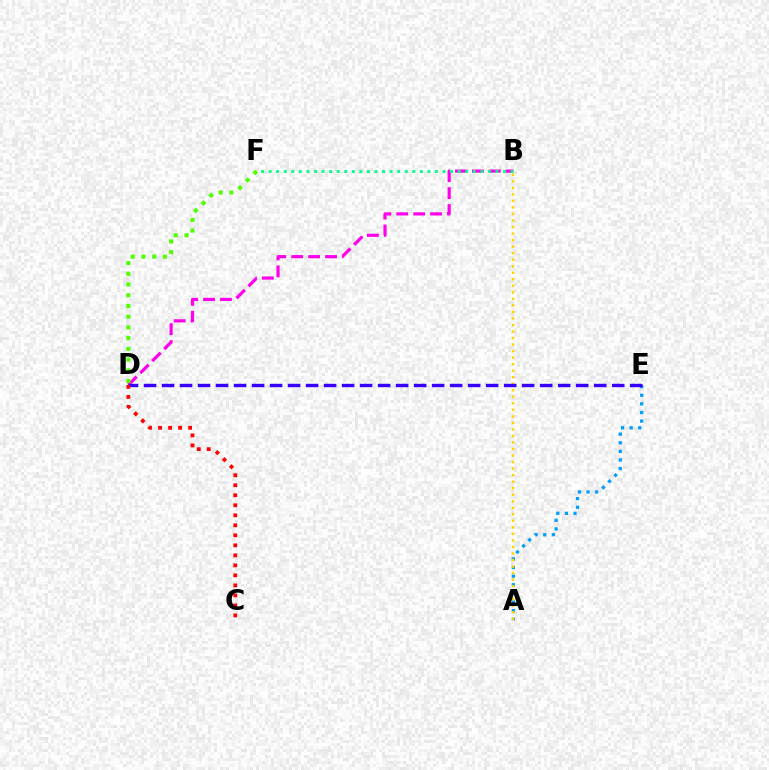{('B', 'D'): [{'color': '#ff00ed', 'line_style': 'dashed', 'thickness': 2.3}], ('A', 'E'): [{'color': '#009eff', 'line_style': 'dotted', 'thickness': 2.34}], ('A', 'B'): [{'color': '#ffd500', 'line_style': 'dotted', 'thickness': 1.77}], ('D', 'E'): [{'color': '#3700ff', 'line_style': 'dashed', 'thickness': 2.45}], ('C', 'D'): [{'color': '#ff0000', 'line_style': 'dotted', 'thickness': 2.72}], ('D', 'F'): [{'color': '#4fff00', 'line_style': 'dotted', 'thickness': 2.92}], ('B', 'F'): [{'color': '#00ff86', 'line_style': 'dotted', 'thickness': 2.05}]}